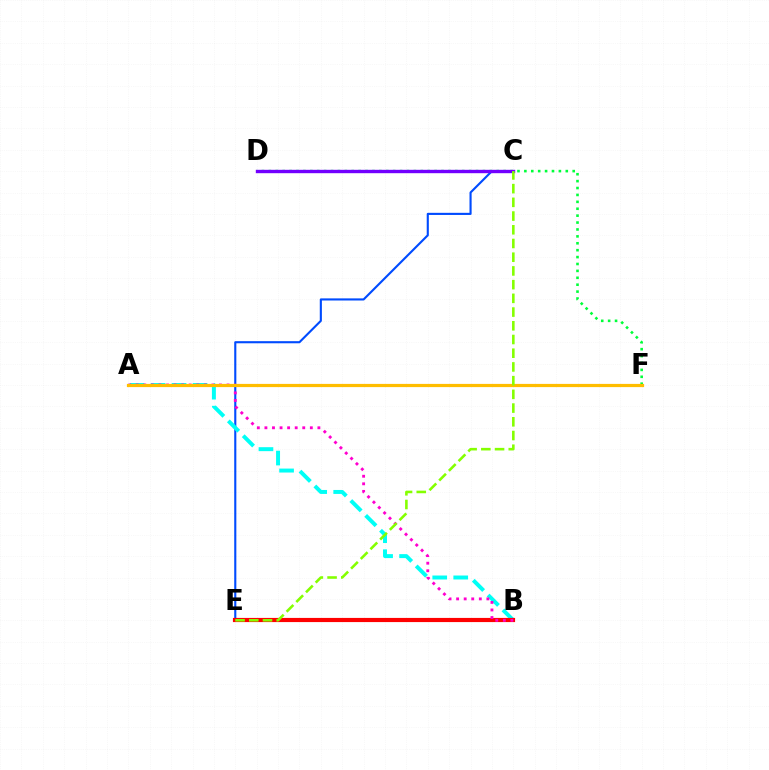{('C', 'E'): [{'color': '#004bff', 'line_style': 'solid', 'thickness': 1.53}, {'color': '#84ff00', 'line_style': 'dashed', 'thickness': 1.86}], ('A', 'B'): [{'color': '#00fff6', 'line_style': 'dashed', 'thickness': 2.85}, {'color': '#ff00cf', 'line_style': 'dotted', 'thickness': 2.06}], ('B', 'E'): [{'color': '#ff0000', 'line_style': 'solid', 'thickness': 3.0}], ('D', 'F'): [{'color': '#00ff39', 'line_style': 'dotted', 'thickness': 1.88}], ('C', 'D'): [{'color': '#7200ff', 'line_style': 'solid', 'thickness': 2.43}], ('A', 'F'): [{'color': '#ffbd00', 'line_style': 'solid', 'thickness': 2.31}]}